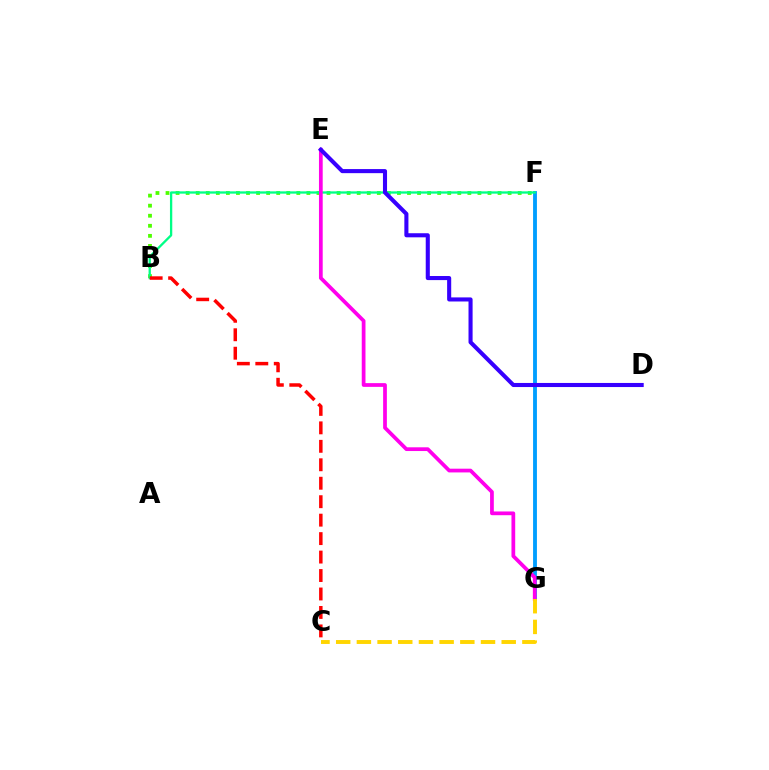{('F', 'G'): [{'color': '#009eff', 'line_style': 'solid', 'thickness': 2.77}], ('B', 'F'): [{'color': '#4fff00', 'line_style': 'dotted', 'thickness': 2.73}, {'color': '#00ff86', 'line_style': 'solid', 'thickness': 1.66}], ('E', 'G'): [{'color': '#ff00ed', 'line_style': 'solid', 'thickness': 2.69}], ('C', 'G'): [{'color': '#ffd500', 'line_style': 'dashed', 'thickness': 2.81}], ('B', 'C'): [{'color': '#ff0000', 'line_style': 'dashed', 'thickness': 2.51}], ('D', 'E'): [{'color': '#3700ff', 'line_style': 'solid', 'thickness': 2.94}]}